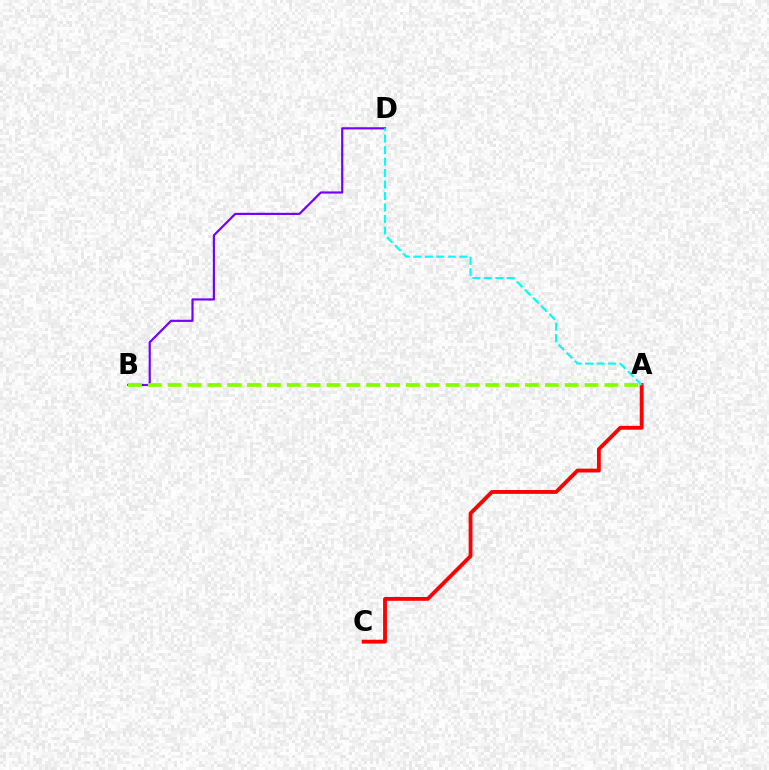{('A', 'C'): [{'color': '#ff0000', 'line_style': 'solid', 'thickness': 2.76}], ('B', 'D'): [{'color': '#7200ff', 'line_style': 'solid', 'thickness': 1.56}], ('A', 'D'): [{'color': '#00fff6', 'line_style': 'dashed', 'thickness': 1.56}], ('A', 'B'): [{'color': '#84ff00', 'line_style': 'dashed', 'thickness': 2.7}]}